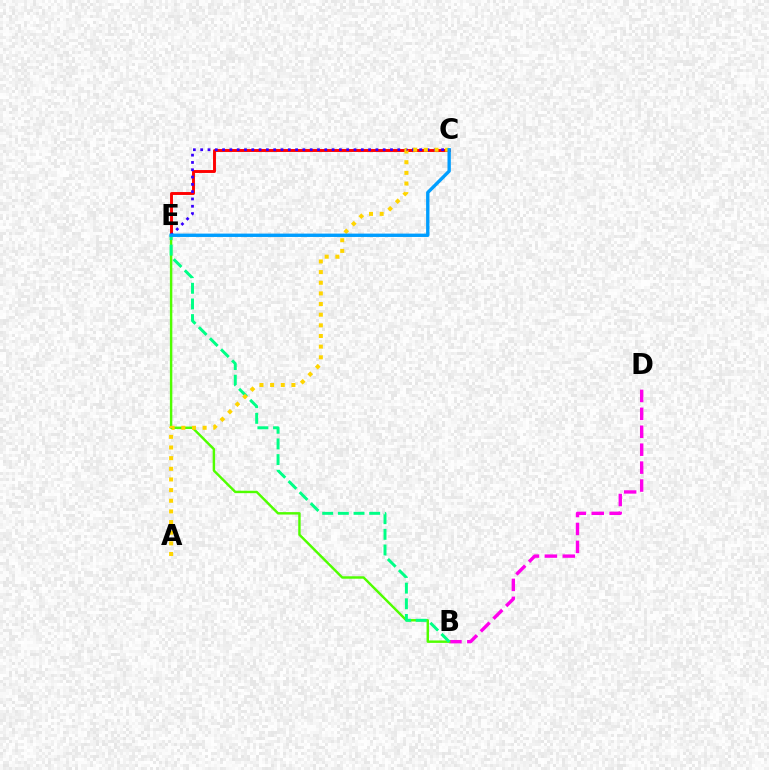{('B', 'D'): [{'color': '#ff00ed', 'line_style': 'dashed', 'thickness': 2.44}], ('C', 'E'): [{'color': '#ff0000', 'line_style': 'solid', 'thickness': 2.1}, {'color': '#3700ff', 'line_style': 'dotted', 'thickness': 1.98}, {'color': '#009eff', 'line_style': 'solid', 'thickness': 2.42}], ('B', 'E'): [{'color': '#4fff00', 'line_style': 'solid', 'thickness': 1.75}, {'color': '#00ff86', 'line_style': 'dashed', 'thickness': 2.13}], ('A', 'C'): [{'color': '#ffd500', 'line_style': 'dotted', 'thickness': 2.89}]}